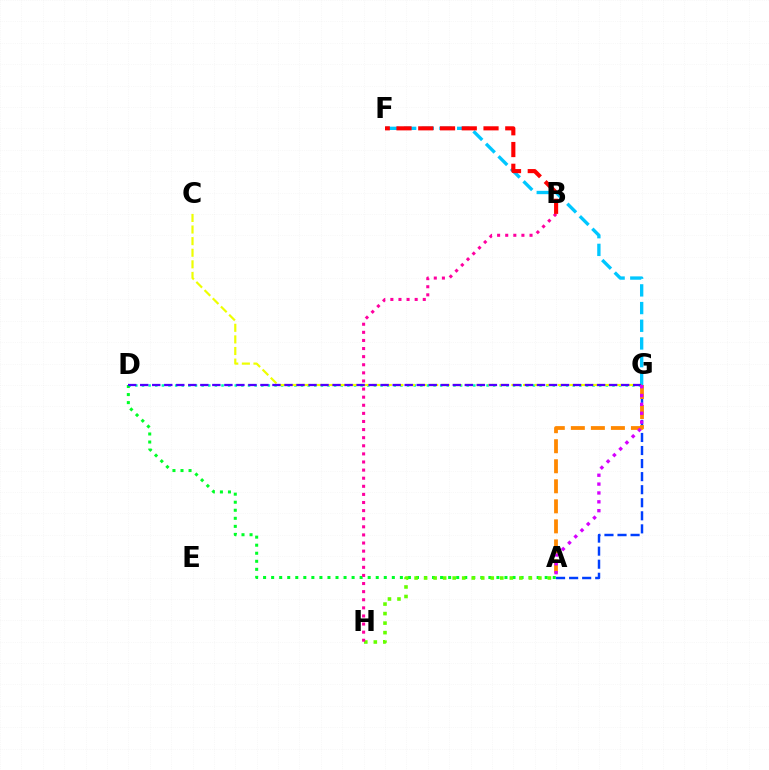{('F', 'G'): [{'color': '#00c7ff', 'line_style': 'dashed', 'thickness': 2.4}], ('D', 'G'): [{'color': '#00ffaf', 'line_style': 'dotted', 'thickness': 1.8}, {'color': '#4f00ff', 'line_style': 'dashed', 'thickness': 1.63}], ('A', 'D'): [{'color': '#00ff27', 'line_style': 'dotted', 'thickness': 2.19}], ('A', 'G'): [{'color': '#003fff', 'line_style': 'dashed', 'thickness': 1.77}, {'color': '#ff8800', 'line_style': 'dashed', 'thickness': 2.72}, {'color': '#d600ff', 'line_style': 'dotted', 'thickness': 2.41}], ('C', 'G'): [{'color': '#eeff00', 'line_style': 'dashed', 'thickness': 1.58}], ('A', 'H'): [{'color': '#66ff00', 'line_style': 'dotted', 'thickness': 2.59}], ('B', 'H'): [{'color': '#ff00a0', 'line_style': 'dotted', 'thickness': 2.2}], ('B', 'F'): [{'color': '#ff0000', 'line_style': 'dashed', 'thickness': 2.96}]}